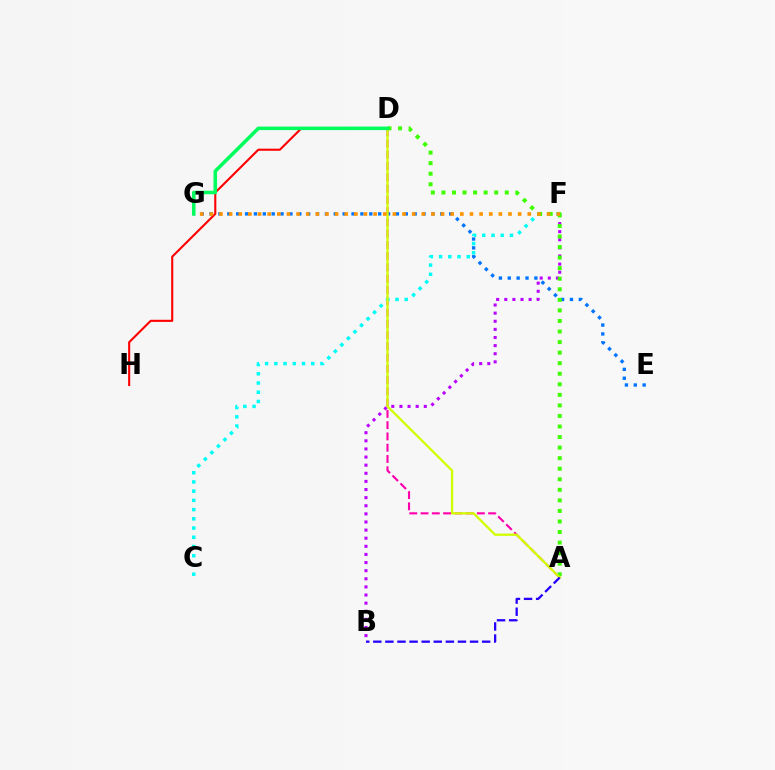{('D', 'H'): [{'color': '#ff0000', 'line_style': 'solid', 'thickness': 1.51}], ('E', 'G'): [{'color': '#0074ff', 'line_style': 'dotted', 'thickness': 2.41}], ('A', 'D'): [{'color': '#ff00ac', 'line_style': 'dashed', 'thickness': 1.53}, {'color': '#3dff00', 'line_style': 'dotted', 'thickness': 2.87}, {'color': '#d1ff00', 'line_style': 'solid', 'thickness': 1.66}], ('C', 'F'): [{'color': '#00fff6', 'line_style': 'dotted', 'thickness': 2.51}], ('B', 'F'): [{'color': '#b900ff', 'line_style': 'dotted', 'thickness': 2.21}], ('A', 'B'): [{'color': '#2500ff', 'line_style': 'dashed', 'thickness': 1.64}], ('D', 'G'): [{'color': '#00ff5c', 'line_style': 'solid', 'thickness': 2.56}], ('F', 'G'): [{'color': '#ff9400', 'line_style': 'dotted', 'thickness': 2.62}]}